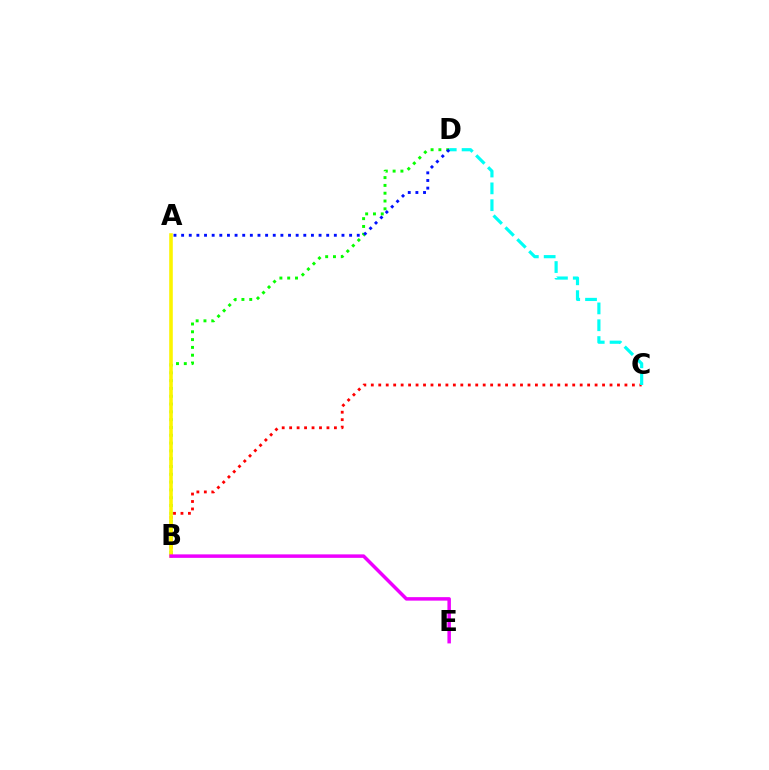{('B', 'C'): [{'color': '#ff0000', 'line_style': 'dotted', 'thickness': 2.03}], ('B', 'D'): [{'color': '#08ff00', 'line_style': 'dotted', 'thickness': 2.12}], ('C', 'D'): [{'color': '#00fff6', 'line_style': 'dashed', 'thickness': 2.29}], ('A', 'D'): [{'color': '#0010ff', 'line_style': 'dotted', 'thickness': 2.07}], ('A', 'B'): [{'color': '#fcf500', 'line_style': 'solid', 'thickness': 2.58}], ('B', 'E'): [{'color': '#ee00ff', 'line_style': 'solid', 'thickness': 2.51}]}